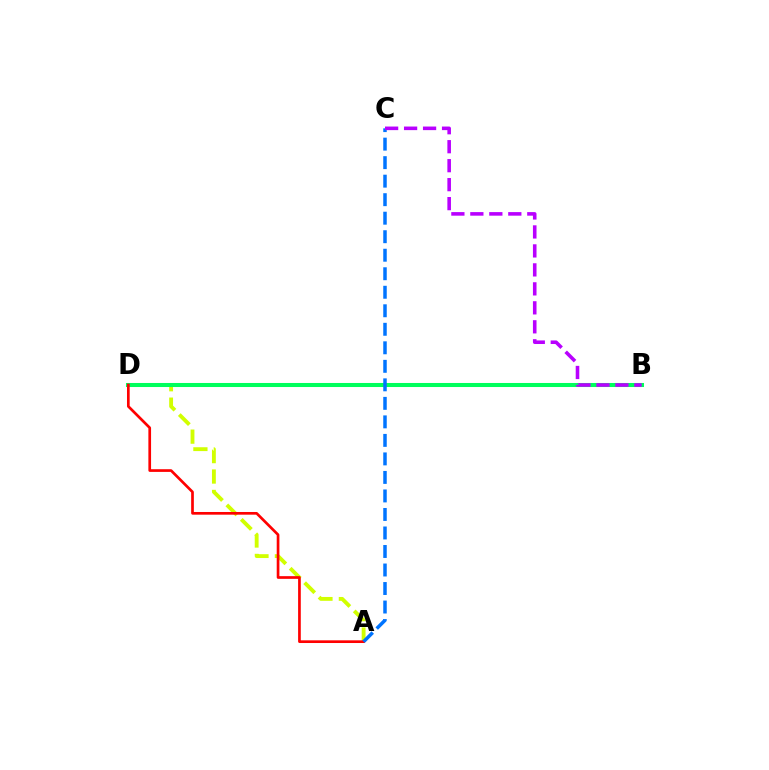{('A', 'D'): [{'color': '#d1ff00', 'line_style': 'dashed', 'thickness': 2.77}, {'color': '#ff0000', 'line_style': 'solid', 'thickness': 1.93}], ('B', 'D'): [{'color': '#00ff5c', 'line_style': 'solid', 'thickness': 2.91}], ('A', 'C'): [{'color': '#0074ff', 'line_style': 'dashed', 'thickness': 2.52}], ('B', 'C'): [{'color': '#b900ff', 'line_style': 'dashed', 'thickness': 2.58}]}